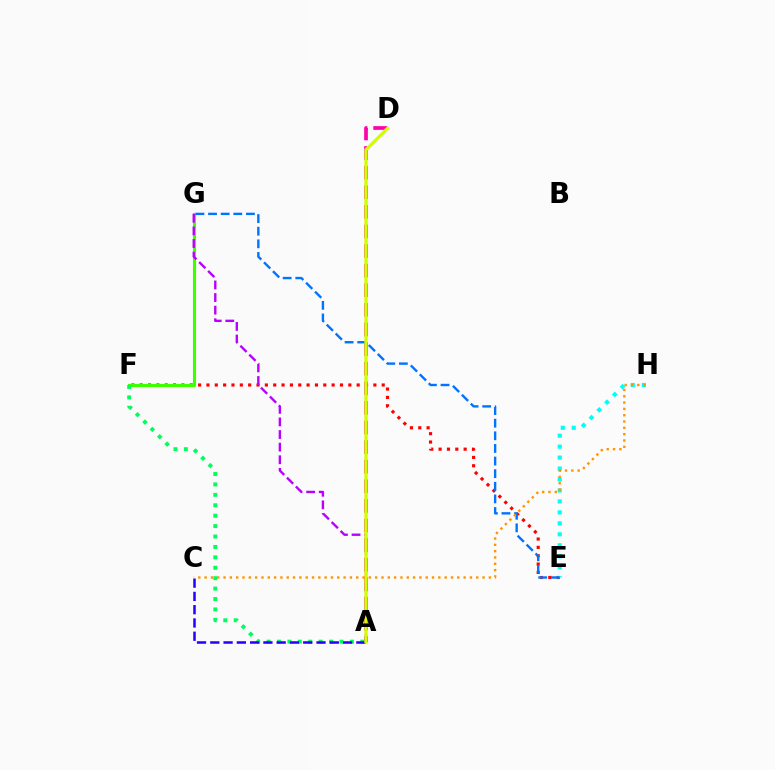{('A', 'D'): [{'color': '#ff00ac', 'line_style': 'dashed', 'thickness': 2.66}, {'color': '#d1ff00', 'line_style': 'solid', 'thickness': 2.34}], ('E', 'F'): [{'color': '#ff0000', 'line_style': 'dotted', 'thickness': 2.27}], ('E', 'H'): [{'color': '#00fff6', 'line_style': 'dotted', 'thickness': 2.98}], ('F', 'G'): [{'color': '#3dff00', 'line_style': 'solid', 'thickness': 2.25}], ('A', 'F'): [{'color': '#00ff5c', 'line_style': 'dotted', 'thickness': 2.83}], ('A', 'C'): [{'color': '#2500ff', 'line_style': 'dashed', 'thickness': 1.8}], ('A', 'G'): [{'color': '#b900ff', 'line_style': 'dashed', 'thickness': 1.71}], ('E', 'G'): [{'color': '#0074ff', 'line_style': 'dashed', 'thickness': 1.71}], ('C', 'H'): [{'color': '#ff9400', 'line_style': 'dotted', 'thickness': 1.72}]}